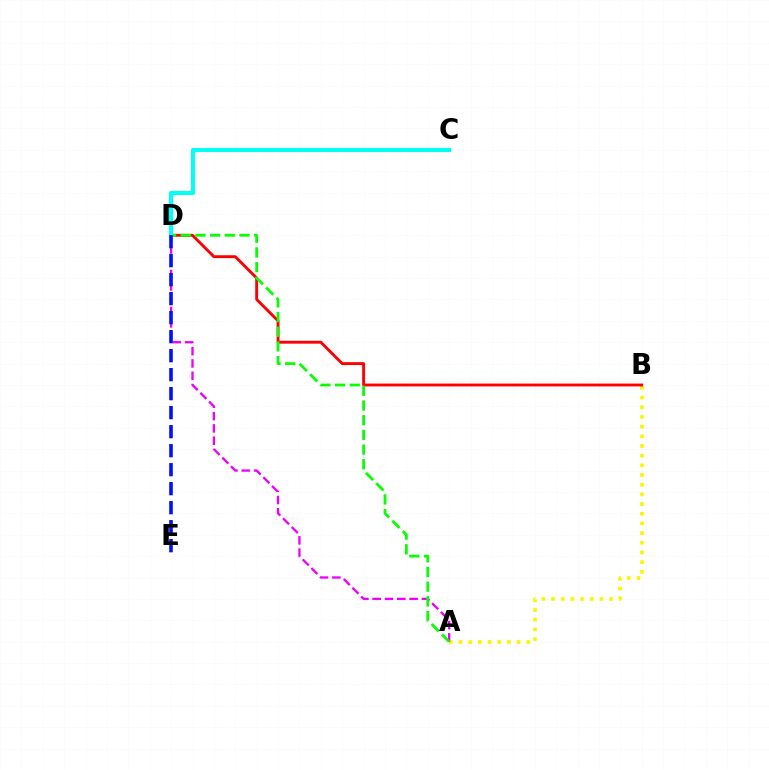{('A', 'B'): [{'color': '#fcf500', 'line_style': 'dotted', 'thickness': 2.63}], ('A', 'D'): [{'color': '#ee00ff', 'line_style': 'dashed', 'thickness': 1.67}, {'color': '#08ff00', 'line_style': 'dashed', 'thickness': 1.99}], ('B', 'D'): [{'color': '#ff0000', 'line_style': 'solid', 'thickness': 2.08}], ('C', 'D'): [{'color': '#00fff6', 'line_style': 'solid', 'thickness': 2.91}], ('D', 'E'): [{'color': '#0010ff', 'line_style': 'dashed', 'thickness': 2.58}]}